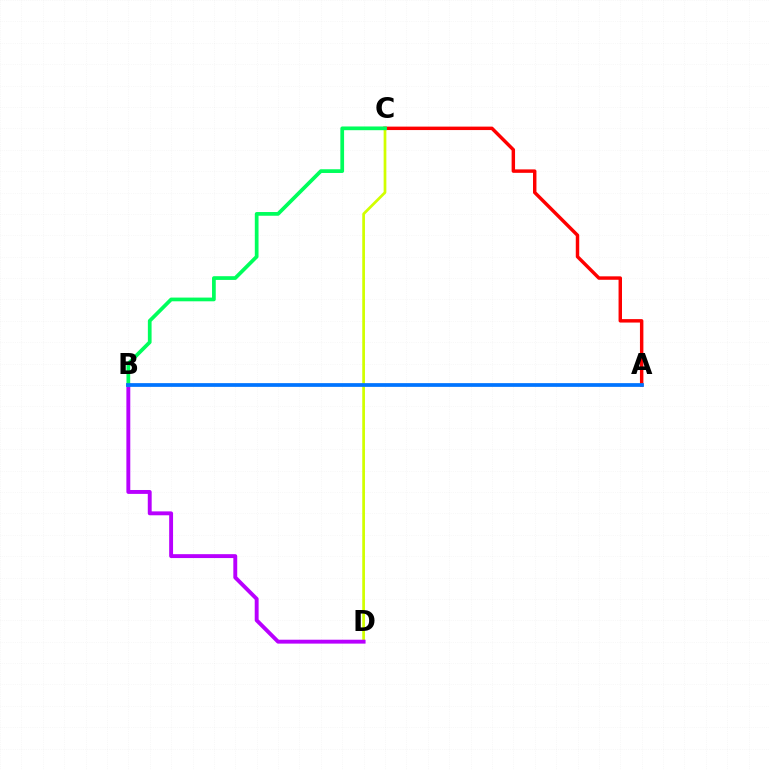{('A', 'C'): [{'color': '#ff0000', 'line_style': 'solid', 'thickness': 2.48}], ('C', 'D'): [{'color': '#d1ff00', 'line_style': 'solid', 'thickness': 1.96}], ('B', 'D'): [{'color': '#b900ff', 'line_style': 'solid', 'thickness': 2.81}], ('B', 'C'): [{'color': '#00ff5c', 'line_style': 'solid', 'thickness': 2.68}], ('A', 'B'): [{'color': '#0074ff', 'line_style': 'solid', 'thickness': 2.68}]}